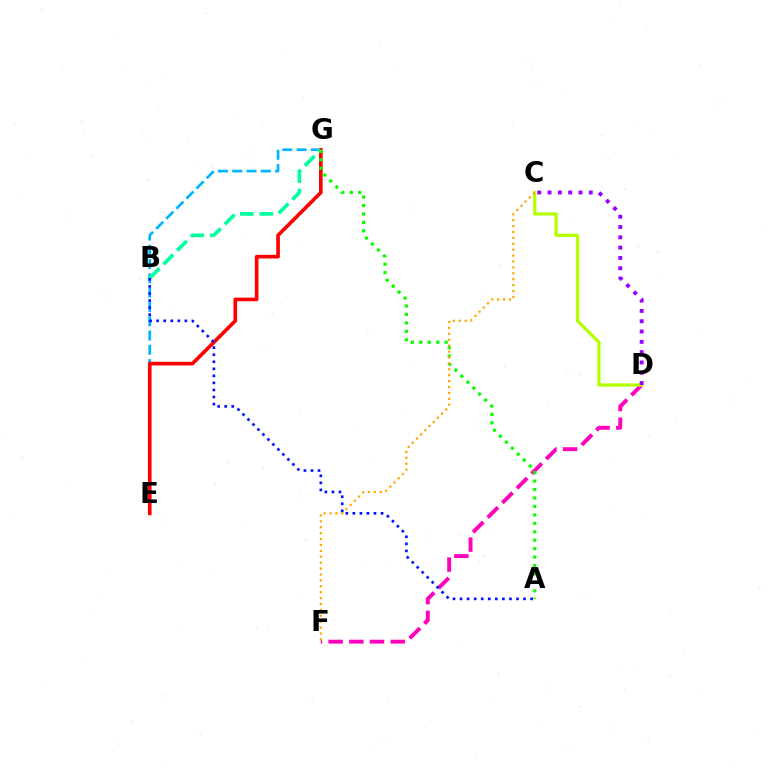{('D', 'F'): [{'color': '#ff00bd', 'line_style': 'dashed', 'thickness': 2.81}], ('E', 'G'): [{'color': '#00b5ff', 'line_style': 'dashed', 'thickness': 1.94}, {'color': '#ff0000', 'line_style': 'solid', 'thickness': 2.63}], ('B', 'G'): [{'color': '#00ff9d', 'line_style': 'dashed', 'thickness': 2.65}], ('C', 'D'): [{'color': '#b3ff00', 'line_style': 'solid', 'thickness': 2.33}, {'color': '#9b00ff', 'line_style': 'dotted', 'thickness': 2.8}], ('A', 'G'): [{'color': '#08ff00', 'line_style': 'dotted', 'thickness': 2.29}], ('C', 'F'): [{'color': '#ffa500', 'line_style': 'dotted', 'thickness': 1.6}], ('A', 'B'): [{'color': '#0010ff', 'line_style': 'dotted', 'thickness': 1.92}]}